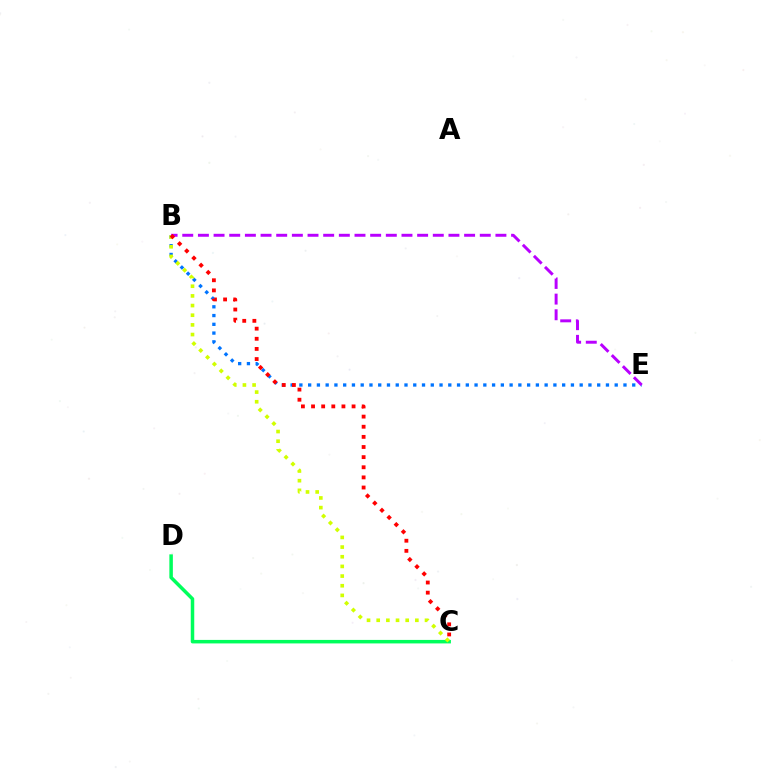{('C', 'D'): [{'color': '#00ff5c', 'line_style': 'solid', 'thickness': 2.52}], ('B', 'E'): [{'color': '#0074ff', 'line_style': 'dotted', 'thickness': 2.38}, {'color': '#b900ff', 'line_style': 'dashed', 'thickness': 2.13}], ('B', 'C'): [{'color': '#d1ff00', 'line_style': 'dotted', 'thickness': 2.63}, {'color': '#ff0000', 'line_style': 'dotted', 'thickness': 2.75}]}